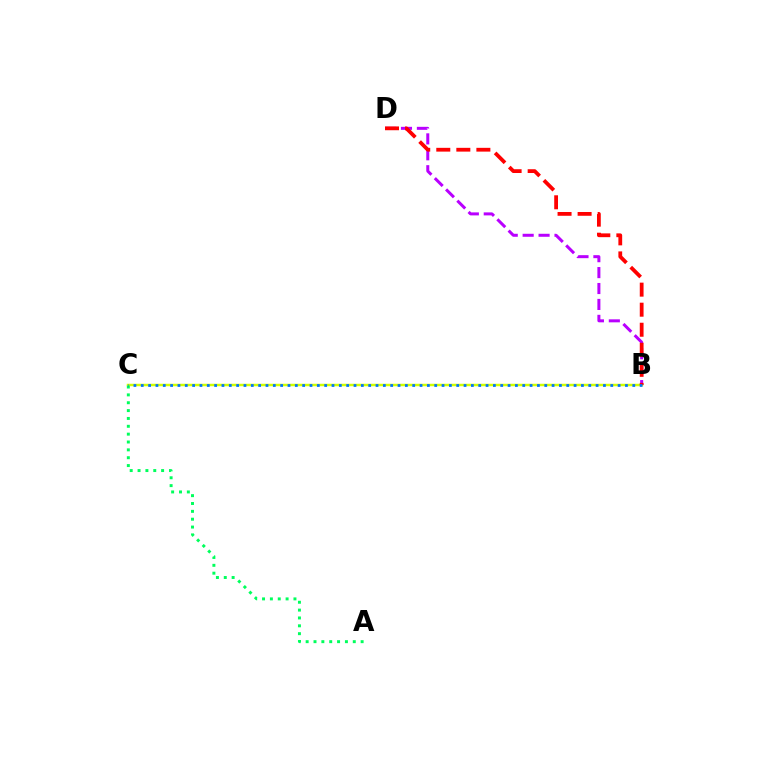{('B', 'D'): [{'color': '#b900ff', 'line_style': 'dashed', 'thickness': 2.16}, {'color': '#ff0000', 'line_style': 'dashed', 'thickness': 2.72}], ('B', 'C'): [{'color': '#d1ff00', 'line_style': 'solid', 'thickness': 1.8}, {'color': '#0074ff', 'line_style': 'dotted', 'thickness': 1.99}], ('A', 'C'): [{'color': '#00ff5c', 'line_style': 'dotted', 'thickness': 2.13}]}